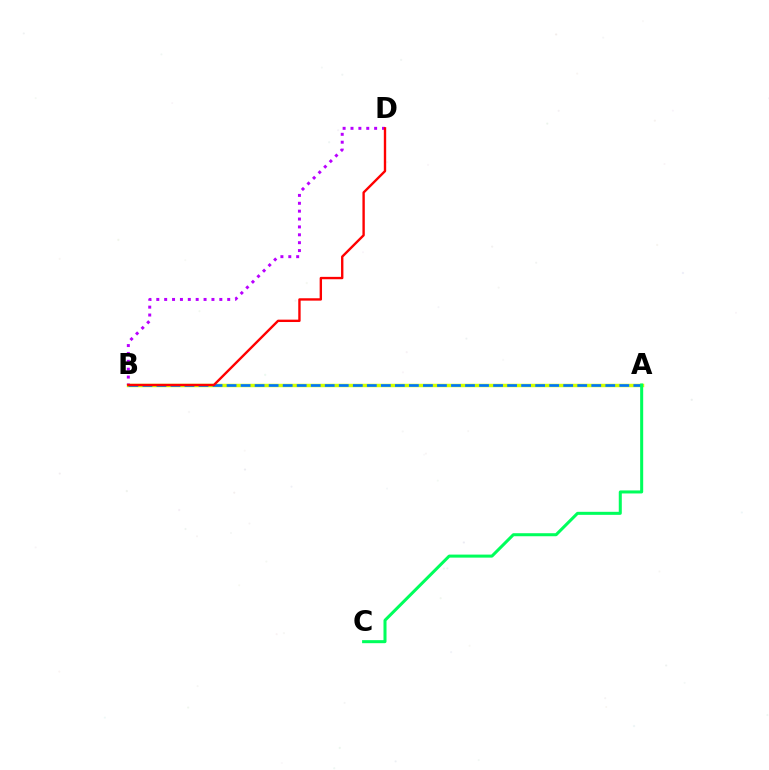{('A', 'B'): [{'color': '#d1ff00', 'line_style': 'solid', 'thickness': 2.48}, {'color': '#0074ff', 'line_style': 'dashed', 'thickness': 1.91}], ('B', 'D'): [{'color': '#b900ff', 'line_style': 'dotted', 'thickness': 2.14}, {'color': '#ff0000', 'line_style': 'solid', 'thickness': 1.71}], ('A', 'C'): [{'color': '#00ff5c', 'line_style': 'solid', 'thickness': 2.18}]}